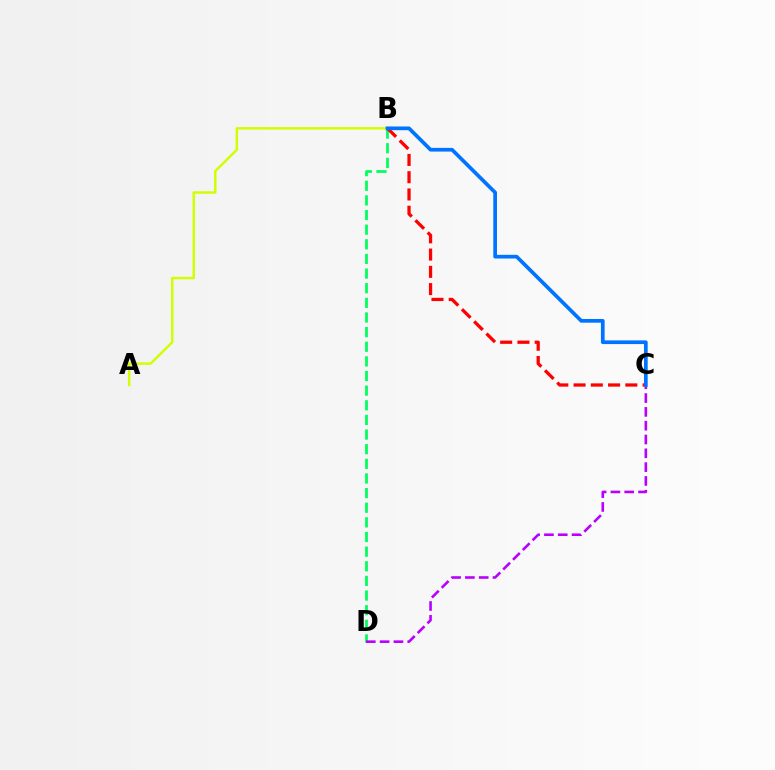{('A', 'B'): [{'color': '#d1ff00', 'line_style': 'solid', 'thickness': 1.77}], ('B', 'D'): [{'color': '#00ff5c', 'line_style': 'dashed', 'thickness': 1.99}], ('B', 'C'): [{'color': '#ff0000', 'line_style': 'dashed', 'thickness': 2.35}, {'color': '#0074ff', 'line_style': 'solid', 'thickness': 2.66}], ('C', 'D'): [{'color': '#b900ff', 'line_style': 'dashed', 'thickness': 1.88}]}